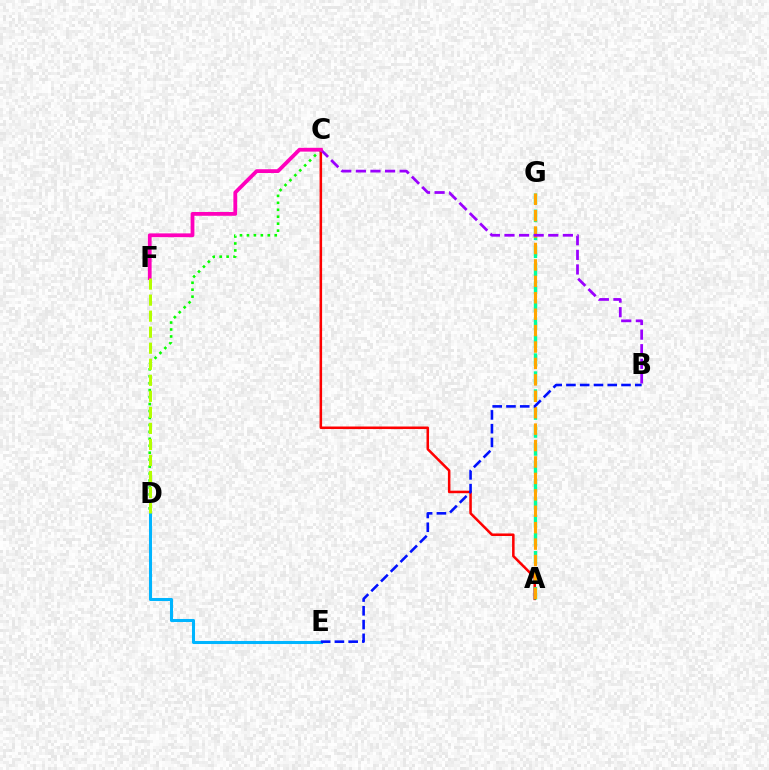{('A', 'C'): [{'color': '#ff0000', 'line_style': 'solid', 'thickness': 1.82}], ('A', 'G'): [{'color': '#00ff9d', 'line_style': 'dashed', 'thickness': 2.44}, {'color': '#ffa500', 'line_style': 'dashed', 'thickness': 2.23}], ('D', 'E'): [{'color': '#00b5ff', 'line_style': 'solid', 'thickness': 2.19}], ('C', 'D'): [{'color': '#08ff00', 'line_style': 'dotted', 'thickness': 1.89}], ('B', 'C'): [{'color': '#9b00ff', 'line_style': 'dashed', 'thickness': 1.98}], ('B', 'E'): [{'color': '#0010ff', 'line_style': 'dashed', 'thickness': 1.87}], ('C', 'F'): [{'color': '#ff00bd', 'line_style': 'solid', 'thickness': 2.73}], ('D', 'F'): [{'color': '#b3ff00', 'line_style': 'dashed', 'thickness': 2.18}]}